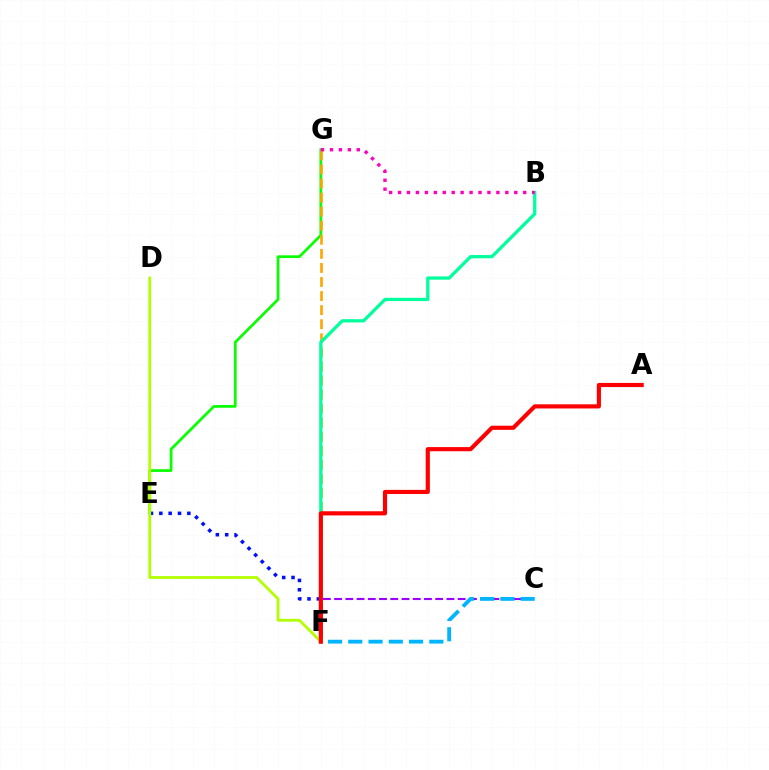{('E', 'G'): [{'color': '#08ff00', 'line_style': 'solid', 'thickness': 1.96}], ('F', 'G'): [{'color': '#ffa500', 'line_style': 'dashed', 'thickness': 1.91}], ('C', 'F'): [{'color': '#9b00ff', 'line_style': 'dashed', 'thickness': 1.53}, {'color': '#00b5ff', 'line_style': 'dashed', 'thickness': 2.75}], ('B', 'F'): [{'color': '#00ff9d', 'line_style': 'solid', 'thickness': 2.34}], ('E', 'F'): [{'color': '#0010ff', 'line_style': 'dotted', 'thickness': 2.54}], ('D', 'F'): [{'color': '#b3ff00', 'line_style': 'solid', 'thickness': 2.01}], ('B', 'G'): [{'color': '#ff00bd', 'line_style': 'dotted', 'thickness': 2.43}], ('A', 'F'): [{'color': '#ff0000', 'line_style': 'solid', 'thickness': 2.99}]}